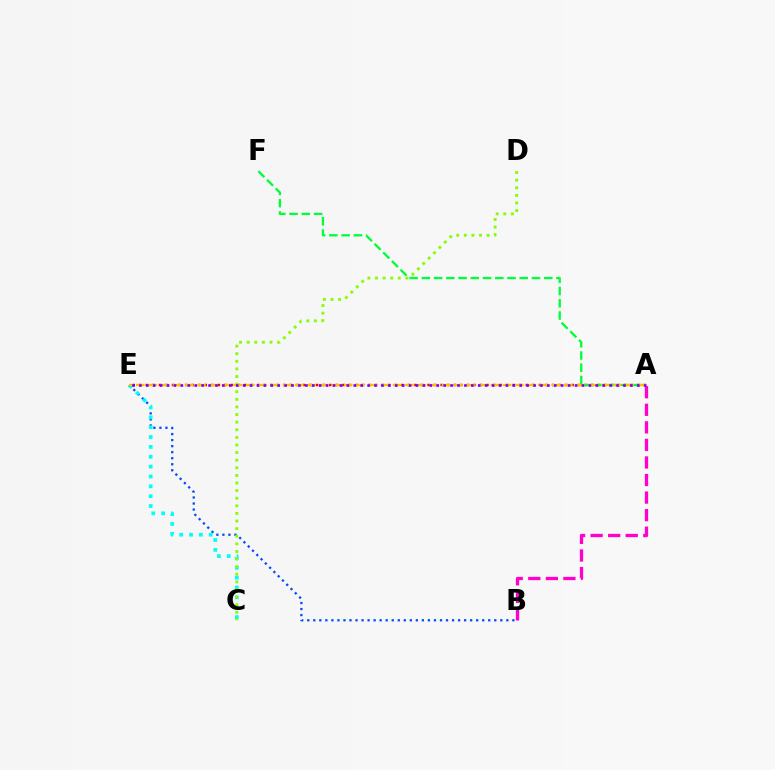{('A', 'B'): [{'color': '#ff00cf', 'line_style': 'dashed', 'thickness': 2.39}], ('A', 'E'): [{'color': '#ff0000', 'line_style': 'dotted', 'thickness': 1.78}, {'color': '#ffbd00', 'line_style': 'dashed', 'thickness': 1.66}, {'color': '#7200ff', 'line_style': 'dotted', 'thickness': 1.88}], ('B', 'E'): [{'color': '#004bff', 'line_style': 'dotted', 'thickness': 1.64}], ('C', 'E'): [{'color': '#00fff6', 'line_style': 'dotted', 'thickness': 2.68}], ('A', 'F'): [{'color': '#00ff39', 'line_style': 'dashed', 'thickness': 1.66}], ('C', 'D'): [{'color': '#84ff00', 'line_style': 'dotted', 'thickness': 2.07}]}